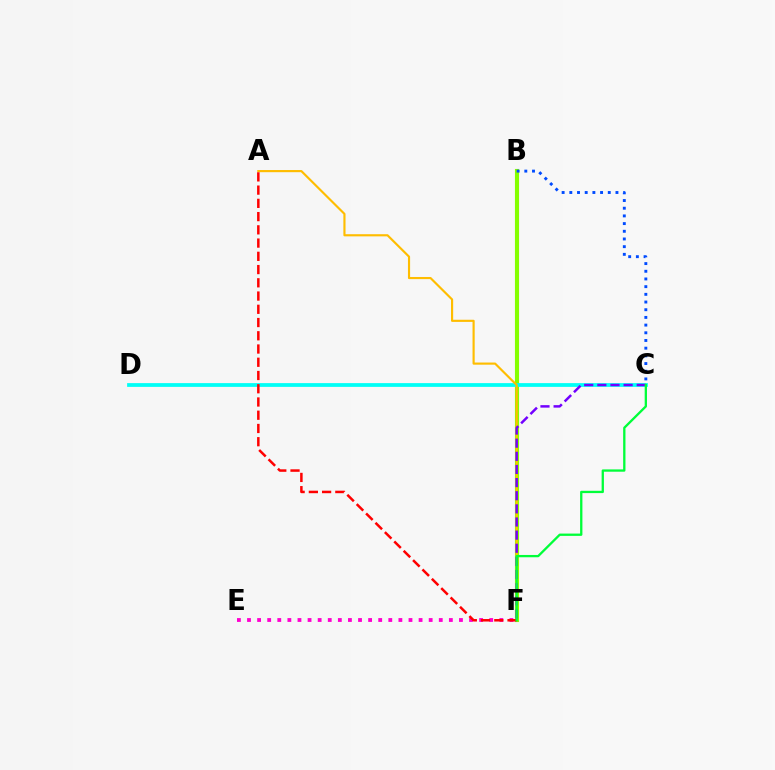{('B', 'F'): [{'color': '#84ff00', 'line_style': 'solid', 'thickness': 2.96}], ('E', 'F'): [{'color': '#ff00cf', 'line_style': 'dotted', 'thickness': 2.74}], ('C', 'D'): [{'color': '#00fff6', 'line_style': 'solid', 'thickness': 2.71}], ('A', 'F'): [{'color': '#ffbd00', 'line_style': 'solid', 'thickness': 1.55}, {'color': '#ff0000', 'line_style': 'dashed', 'thickness': 1.8}], ('B', 'C'): [{'color': '#004bff', 'line_style': 'dotted', 'thickness': 2.09}], ('C', 'F'): [{'color': '#7200ff', 'line_style': 'dashed', 'thickness': 1.78}, {'color': '#00ff39', 'line_style': 'solid', 'thickness': 1.66}]}